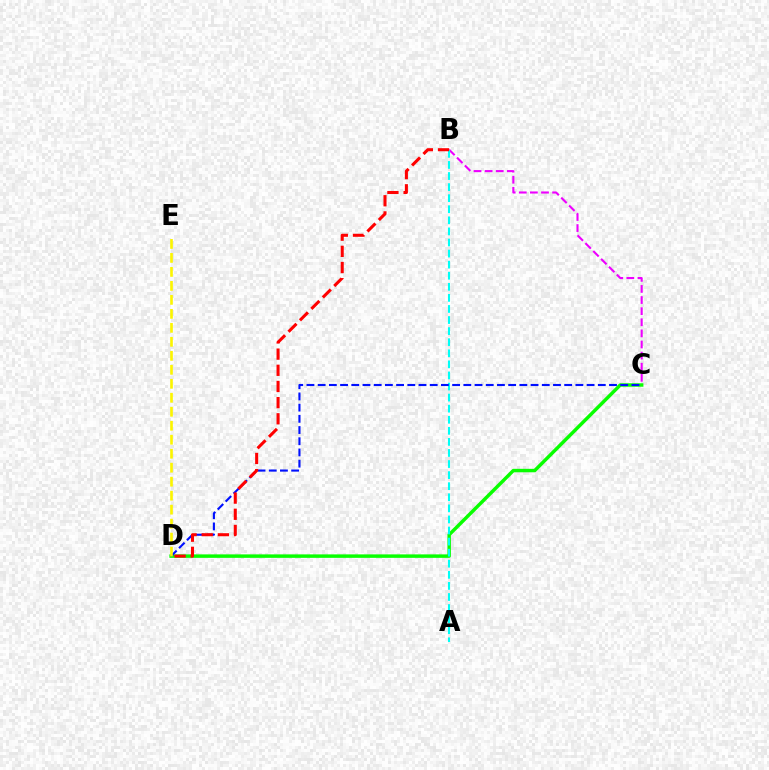{('C', 'D'): [{'color': '#08ff00', 'line_style': 'solid', 'thickness': 2.49}, {'color': '#0010ff', 'line_style': 'dashed', 'thickness': 1.52}], ('B', 'C'): [{'color': '#ee00ff', 'line_style': 'dashed', 'thickness': 1.51}], ('A', 'B'): [{'color': '#00fff6', 'line_style': 'dashed', 'thickness': 1.5}], ('D', 'E'): [{'color': '#fcf500', 'line_style': 'dashed', 'thickness': 1.9}], ('B', 'D'): [{'color': '#ff0000', 'line_style': 'dashed', 'thickness': 2.2}]}